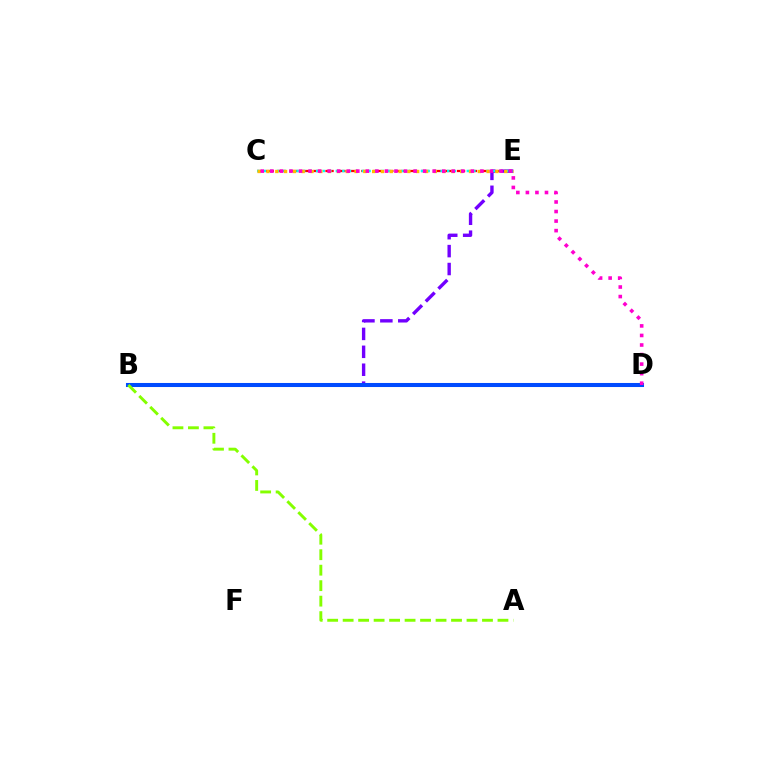{('C', 'E'): [{'color': '#ff0000', 'line_style': 'dashed', 'thickness': 1.62}, {'color': '#00fff6', 'line_style': 'dotted', 'thickness': 1.78}, {'color': '#ffbd00', 'line_style': 'dotted', 'thickness': 2.39}], ('B', 'E'): [{'color': '#7200ff', 'line_style': 'dashed', 'thickness': 2.43}], ('B', 'D'): [{'color': '#00ff39', 'line_style': 'dotted', 'thickness': 1.62}, {'color': '#004bff', 'line_style': 'solid', 'thickness': 2.92}], ('C', 'D'): [{'color': '#ff00cf', 'line_style': 'dotted', 'thickness': 2.59}], ('A', 'B'): [{'color': '#84ff00', 'line_style': 'dashed', 'thickness': 2.1}]}